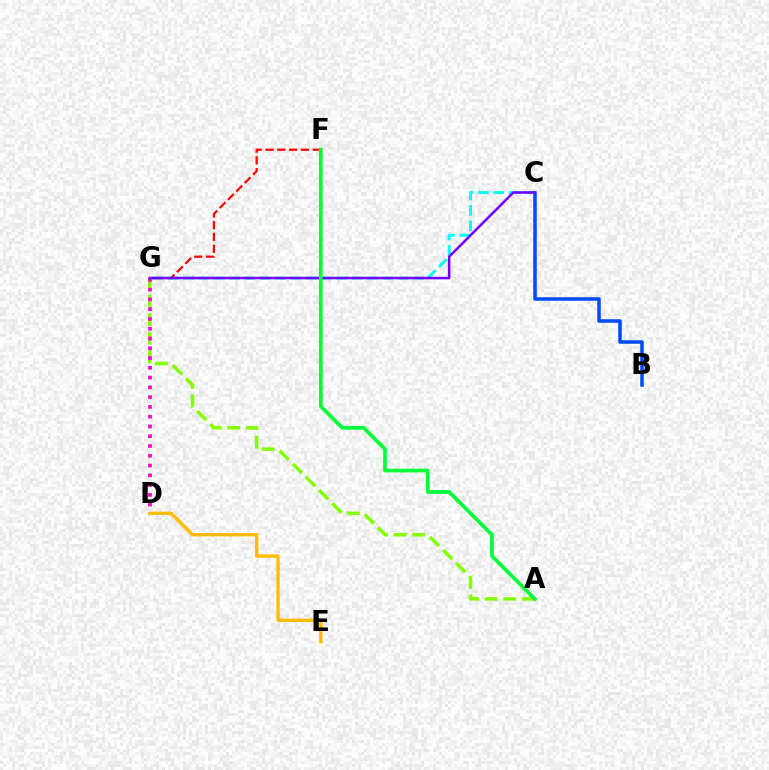{('C', 'G'): [{'color': '#00fff6', 'line_style': 'dashed', 'thickness': 2.08}, {'color': '#7200ff', 'line_style': 'solid', 'thickness': 1.82}], ('F', 'G'): [{'color': '#ff0000', 'line_style': 'dashed', 'thickness': 1.6}], ('A', 'G'): [{'color': '#84ff00', 'line_style': 'dashed', 'thickness': 2.53}], ('B', 'C'): [{'color': '#004bff', 'line_style': 'solid', 'thickness': 2.54}], ('D', 'G'): [{'color': '#ff00cf', 'line_style': 'dotted', 'thickness': 2.66}], ('D', 'E'): [{'color': '#ffbd00', 'line_style': 'solid', 'thickness': 2.43}], ('A', 'F'): [{'color': '#00ff39', 'line_style': 'solid', 'thickness': 2.68}]}